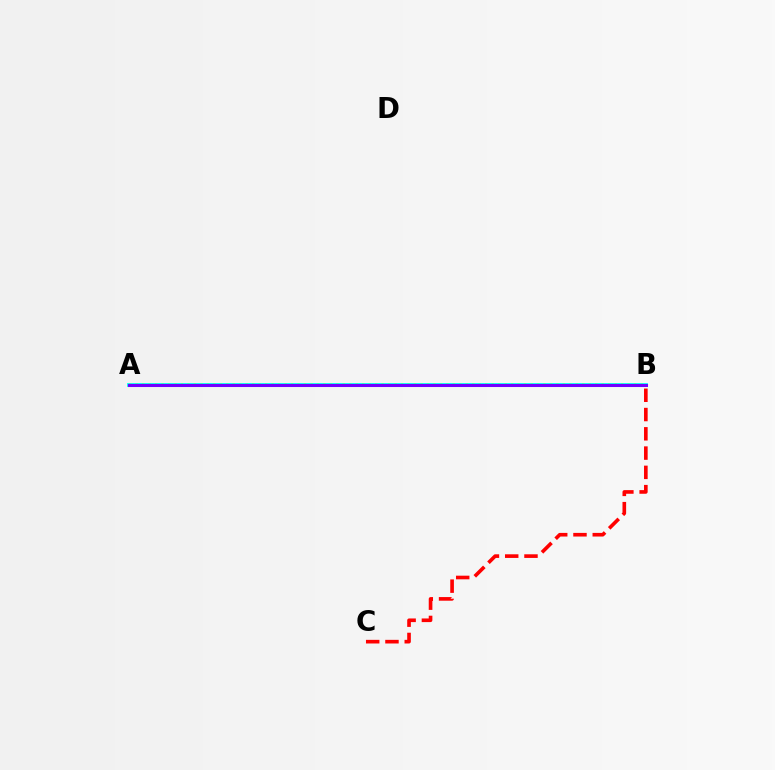{('A', 'B'): [{'color': '#00fff6', 'line_style': 'solid', 'thickness': 2.74}, {'color': '#84ff00', 'line_style': 'dotted', 'thickness': 1.76}, {'color': '#7200ff', 'line_style': 'solid', 'thickness': 2.2}], ('B', 'C'): [{'color': '#ff0000', 'line_style': 'dashed', 'thickness': 2.62}]}